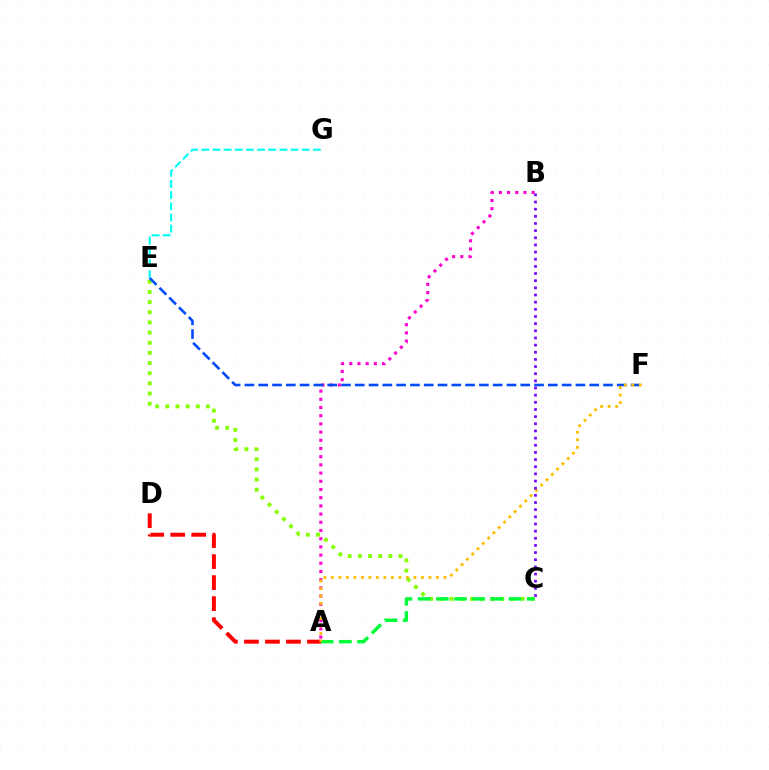{('C', 'E'): [{'color': '#84ff00', 'line_style': 'dotted', 'thickness': 2.76}], ('A', 'B'): [{'color': '#ff00cf', 'line_style': 'dotted', 'thickness': 2.23}], ('E', 'G'): [{'color': '#00fff6', 'line_style': 'dashed', 'thickness': 1.52}], ('A', 'C'): [{'color': '#00ff39', 'line_style': 'dashed', 'thickness': 2.47}], ('E', 'F'): [{'color': '#004bff', 'line_style': 'dashed', 'thickness': 1.87}], ('A', 'D'): [{'color': '#ff0000', 'line_style': 'dashed', 'thickness': 2.86}], ('A', 'F'): [{'color': '#ffbd00', 'line_style': 'dotted', 'thickness': 2.04}], ('B', 'C'): [{'color': '#7200ff', 'line_style': 'dotted', 'thickness': 1.94}]}